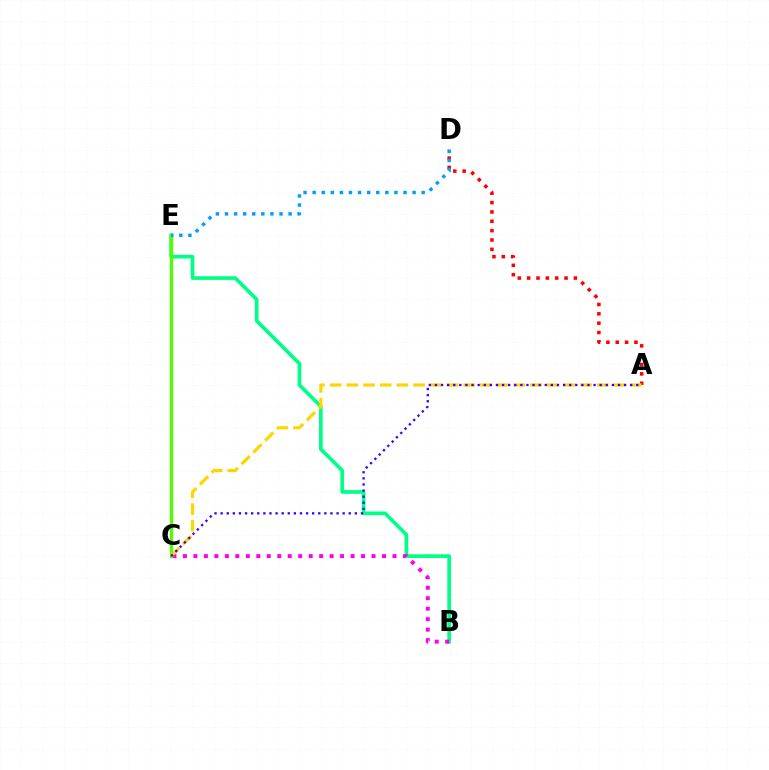{('A', 'D'): [{'color': '#ff0000', 'line_style': 'dotted', 'thickness': 2.54}], ('B', 'E'): [{'color': '#00ff86', 'line_style': 'solid', 'thickness': 2.65}], ('B', 'C'): [{'color': '#ff00ed', 'line_style': 'dotted', 'thickness': 2.85}], ('C', 'E'): [{'color': '#4fff00', 'line_style': 'solid', 'thickness': 2.36}], ('D', 'E'): [{'color': '#009eff', 'line_style': 'dotted', 'thickness': 2.47}], ('A', 'C'): [{'color': '#ffd500', 'line_style': 'dashed', 'thickness': 2.27}, {'color': '#3700ff', 'line_style': 'dotted', 'thickness': 1.66}]}